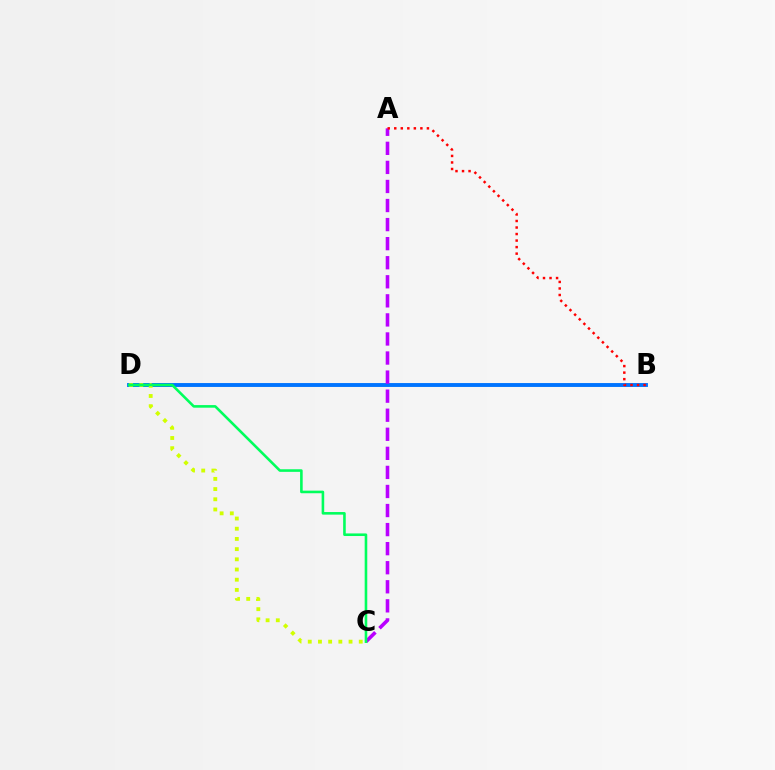{('B', 'D'): [{'color': '#0074ff', 'line_style': 'solid', 'thickness': 2.8}], ('A', 'C'): [{'color': '#b900ff', 'line_style': 'dashed', 'thickness': 2.59}], ('C', 'D'): [{'color': '#d1ff00', 'line_style': 'dotted', 'thickness': 2.77}, {'color': '#00ff5c', 'line_style': 'solid', 'thickness': 1.87}], ('A', 'B'): [{'color': '#ff0000', 'line_style': 'dotted', 'thickness': 1.77}]}